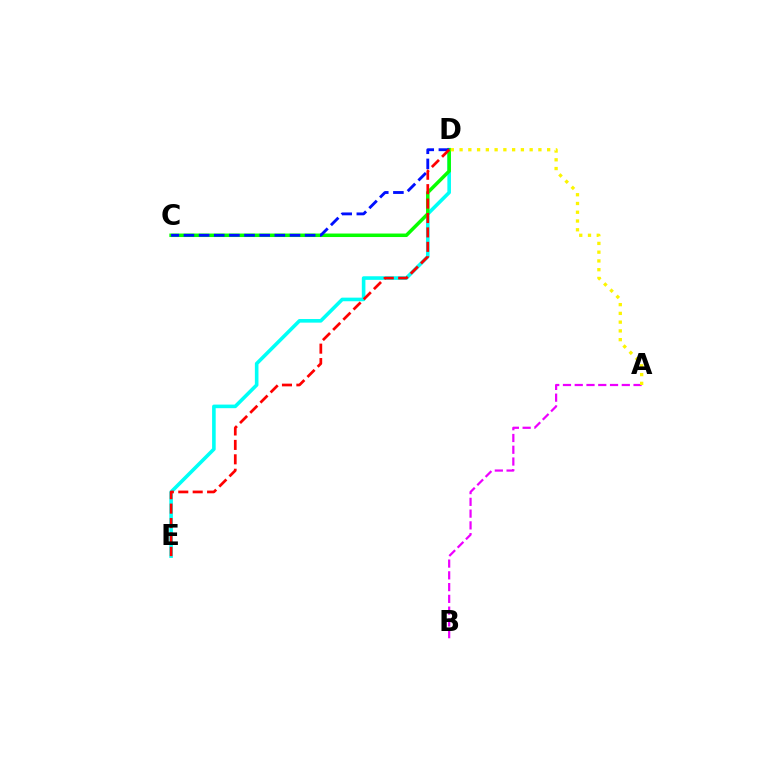{('D', 'E'): [{'color': '#00fff6', 'line_style': 'solid', 'thickness': 2.59}, {'color': '#ff0000', 'line_style': 'dashed', 'thickness': 1.96}], ('C', 'D'): [{'color': '#08ff00', 'line_style': 'solid', 'thickness': 2.52}, {'color': '#0010ff', 'line_style': 'dashed', 'thickness': 2.06}], ('A', 'B'): [{'color': '#ee00ff', 'line_style': 'dashed', 'thickness': 1.6}], ('A', 'D'): [{'color': '#fcf500', 'line_style': 'dotted', 'thickness': 2.38}]}